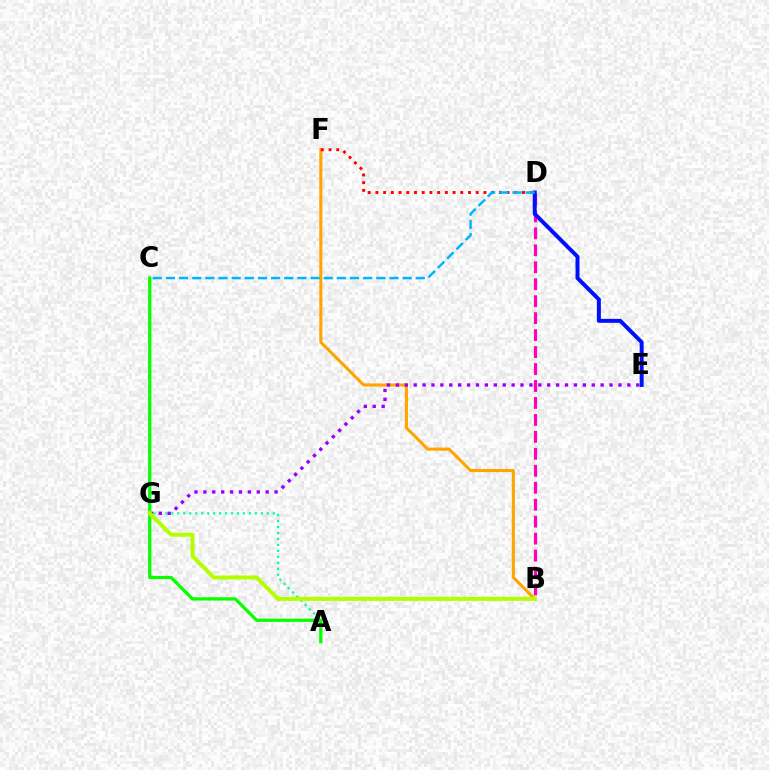{('B', 'F'): [{'color': '#ffa500', 'line_style': 'solid', 'thickness': 2.23}], ('A', 'G'): [{'color': '#00ff9d', 'line_style': 'dotted', 'thickness': 1.62}], ('E', 'G'): [{'color': '#9b00ff', 'line_style': 'dotted', 'thickness': 2.42}], ('D', 'F'): [{'color': '#ff0000', 'line_style': 'dotted', 'thickness': 2.1}], ('A', 'C'): [{'color': '#08ff00', 'line_style': 'solid', 'thickness': 2.34}], ('B', 'D'): [{'color': '#ff00bd', 'line_style': 'dashed', 'thickness': 2.3}], ('B', 'G'): [{'color': '#b3ff00', 'line_style': 'solid', 'thickness': 2.85}], ('D', 'E'): [{'color': '#0010ff', 'line_style': 'solid', 'thickness': 2.85}], ('C', 'D'): [{'color': '#00b5ff', 'line_style': 'dashed', 'thickness': 1.79}]}